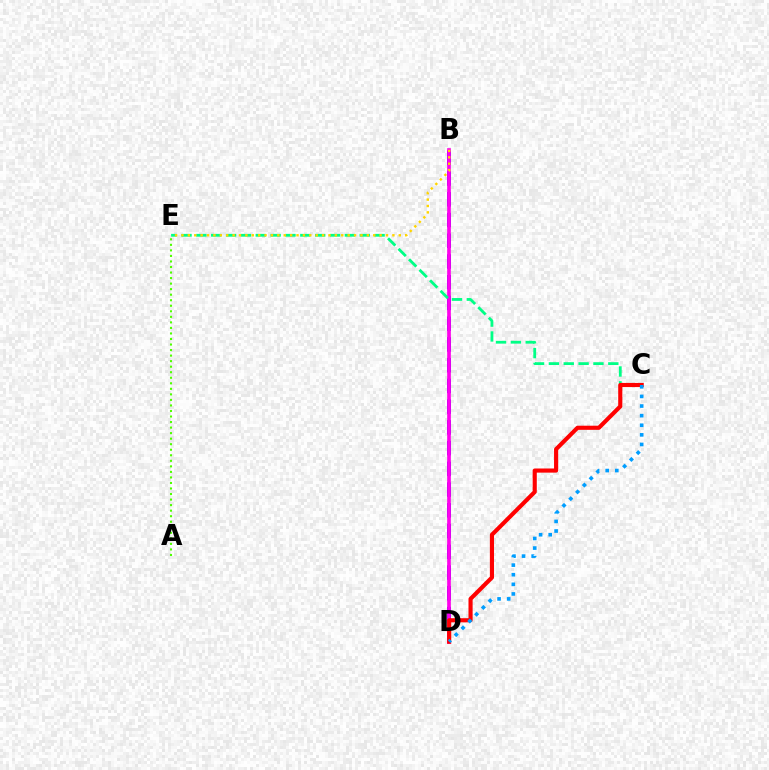{('B', 'D'): [{'color': '#3700ff', 'line_style': 'dashed', 'thickness': 2.82}, {'color': '#ff00ed', 'line_style': 'solid', 'thickness': 2.63}], ('C', 'E'): [{'color': '#00ff86', 'line_style': 'dashed', 'thickness': 2.02}], ('A', 'E'): [{'color': '#4fff00', 'line_style': 'dotted', 'thickness': 1.5}], ('C', 'D'): [{'color': '#ff0000', 'line_style': 'solid', 'thickness': 2.98}, {'color': '#009eff', 'line_style': 'dotted', 'thickness': 2.61}], ('B', 'E'): [{'color': '#ffd500', 'line_style': 'dotted', 'thickness': 1.74}]}